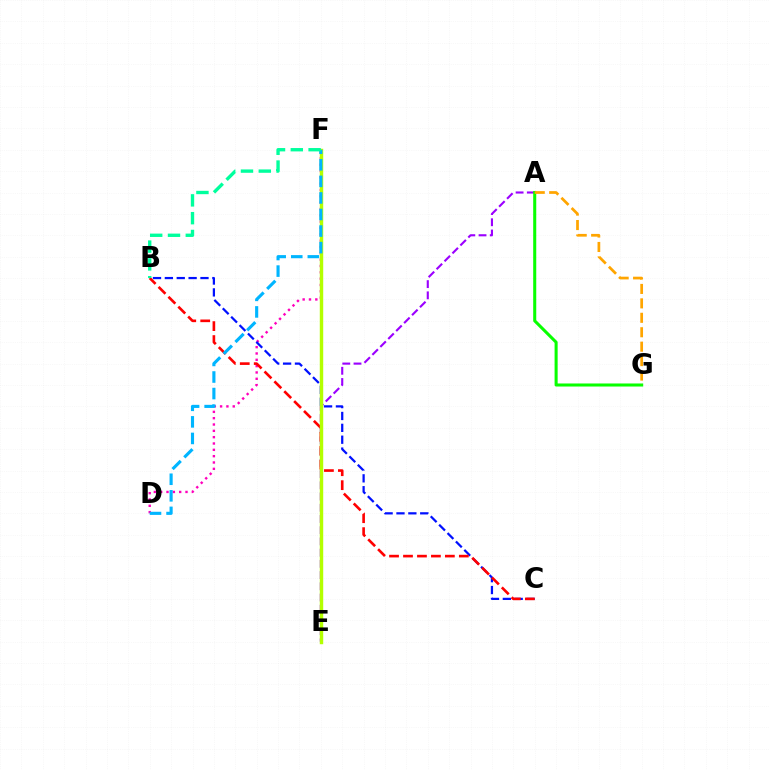{('D', 'F'): [{'color': '#ff00bd', 'line_style': 'dotted', 'thickness': 1.72}, {'color': '#00b5ff', 'line_style': 'dashed', 'thickness': 2.25}], ('B', 'C'): [{'color': '#0010ff', 'line_style': 'dashed', 'thickness': 1.61}, {'color': '#ff0000', 'line_style': 'dashed', 'thickness': 1.9}], ('A', 'E'): [{'color': '#9b00ff', 'line_style': 'dashed', 'thickness': 1.52}], ('A', 'G'): [{'color': '#08ff00', 'line_style': 'solid', 'thickness': 2.2}, {'color': '#ffa500', 'line_style': 'dashed', 'thickness': 1.96}], ('E', 'F'): [{'color': '#b3ff00', 'line_style': 'solid', 'thickness': 2.47}], ('B', 'F'): [{'color': '#00ff9d', 'line_style': 'dashed', 'thickness': 2.42}]}